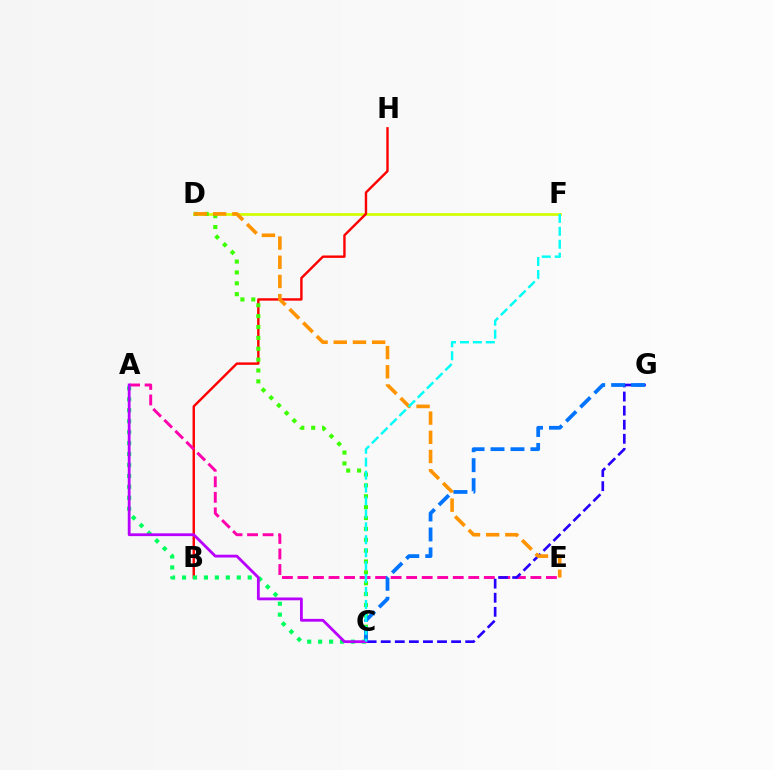{('D', 'F'): [{'color': '#d1ff00', 'line_style': 'solid', 'thickness': 1.95}], ('B', 'H'): [{'color': '#ff0000', 'line_style': 'solid', 'thickness': 1.73}], ('A', 'E'): [{'color': '#ff00ac', 'line_style': 'dashed', 'thickness': 2.11}], ('C', 'D'): [{'color': '#3dff00', 'line_style': 'dotted', 'thickness': 2.95}], ('A', 'C'): [{'color': '#00ff5c', 'line_style': 'dotted', 'thickness': 2.97}, {'color': '#b900ff', 'line_style': 'solid', 'thickness': 2.02}], ('C', 'G'): [{'color': '#2500ff', 'line_style': 'dashed', 'thickness': 1.91}, {'color': '#0074ff', 'line_style': 'dashed', 'thickness': 2.71}], ('D', 'E'): [{'color': '#ff9400', 'line_style': 'dashed', 'thickness': 2.61}], ('C', 'F'): [{'color': '#00fff6', 'line_style': 'dashed', 'thickness': 1.76}]}